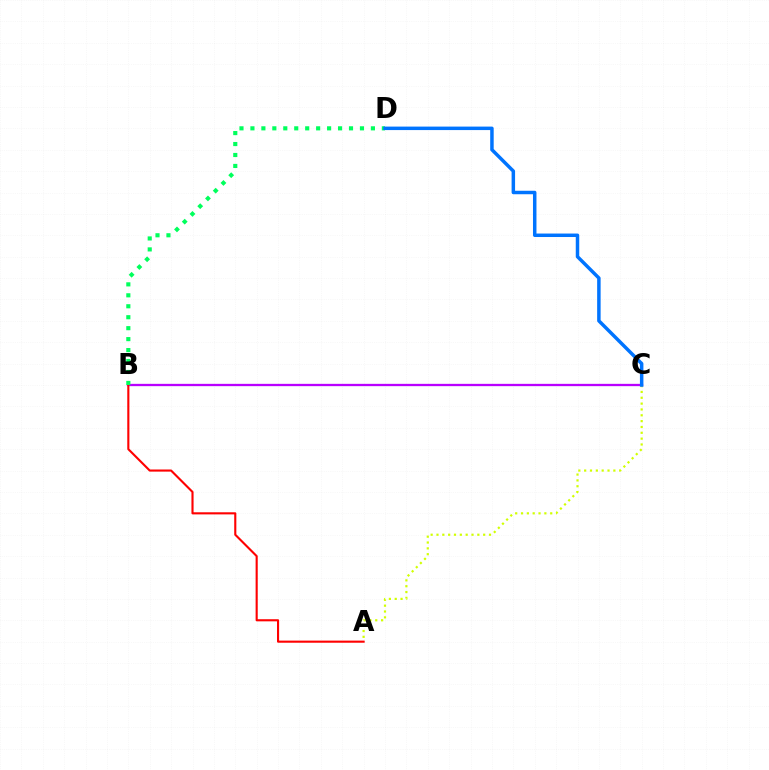{('A', 'C'): [{'color': '#d1ff00', 'line_style': 'dotted', 'thickness': 1.59}], ('B', 'C'): [{'color': '#b900ff', 'line_style': 'solid', 'thickness': 1.66}], ('A', 'B'): [{'color': '#ff0000', 'line_style': 'solid', 'thickness': 1.52}], ('B', 'D'): [{'color': '#00ff5c', 'line_style': 'dotted', 'thickness': 2.98}], ('C', 'D'): [{'color': '#0074ff', 'line_style': 'solid', 'thickness': 2.51}]}